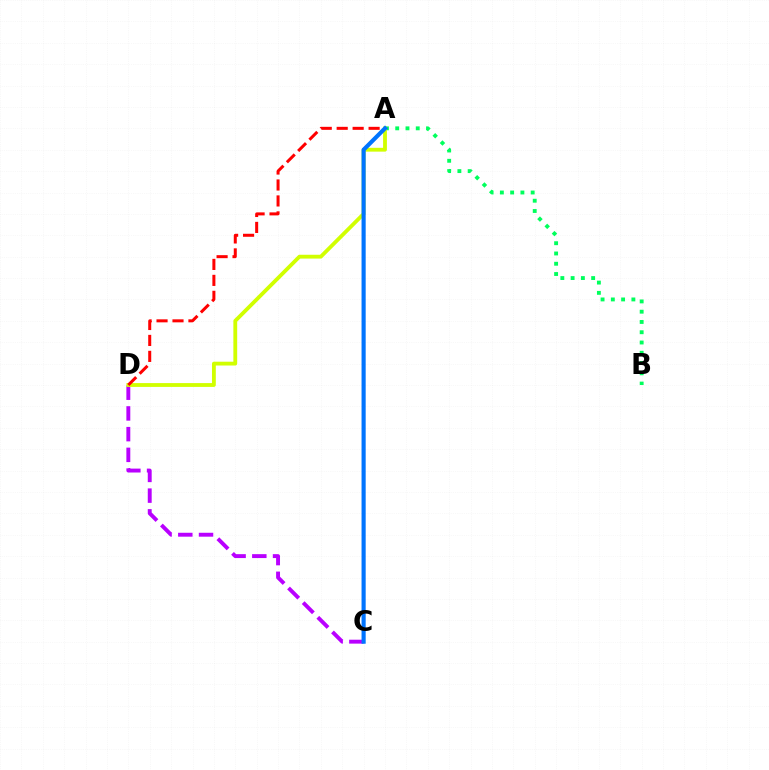{('C', 'D'): [{'color': '#b900ff', 'line_style': 'dashed', 'thickness': 2.81}], ('A', 'B'): [{'color': '#00ff5c', 'line_style': 'dotted', 'thickness': 2.79}], ('A', 'D'): [{'color': '#d1ff00', 'line_style': 'solid', 'thickness': 2.75}, {'color': '#ff0000', 'line_style': 'dashed', 'thickness': 2.17}], ('A', 'C'): [{'color': '#0074ff', 'line_style': 'solid', 'thickness': 2.98}]}